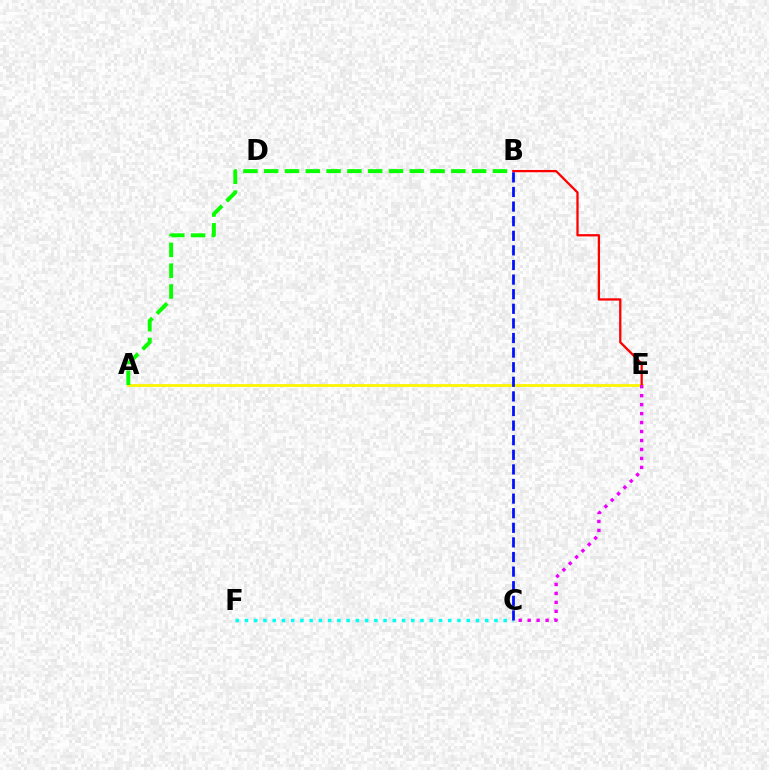{('A', 'E'): [{'color': '#fcf500', 'line_style': 'solid', 'thickness': 2.02}], ('A', 'B'): [{'color': '#08ff00', 'line_style': 'dashed', 'thickness': 2.82}], ('B', 'E'): [{'color': '#ff0000', 'line_style': 'solid', 'thickness': 1.64}], ('C', 'F'): [{'color': '#00fff6', 'line_style': 'dotted', 'thickness': 2.51}], ('B', 'C'): [{'color': '#0010ff', 'line_style': 'dashed', 'thickness': 1.98}], ('C', 'E'): [{'color': '#ee00ff', 'line_style': 'dotted', 'thickness': 2.44}]}